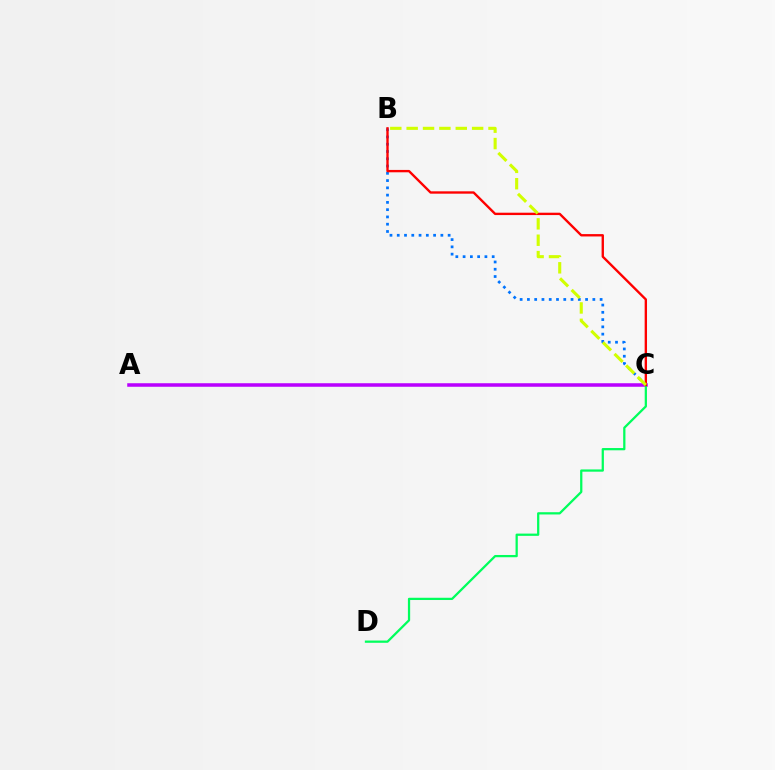{('A', 'C'): [{'color': '#b900ff', 'line_style': 'solid', 'thickness': 2.54}], ('C', 'D'): [{'color': '#00ff5c', 'line_style': 'solid', 'thickness': 1.62}], ('B', 'C'): [{'color': '#0074ff', 'line_style': 'dotted', 'thickness': 1.98}, {'color': '#ff0000', 'line_style': 'solid', 'thickness': 1.7}, {'color': '#d1ff00', 'line_style': 'dashed', 'thickness': 2.22}]}